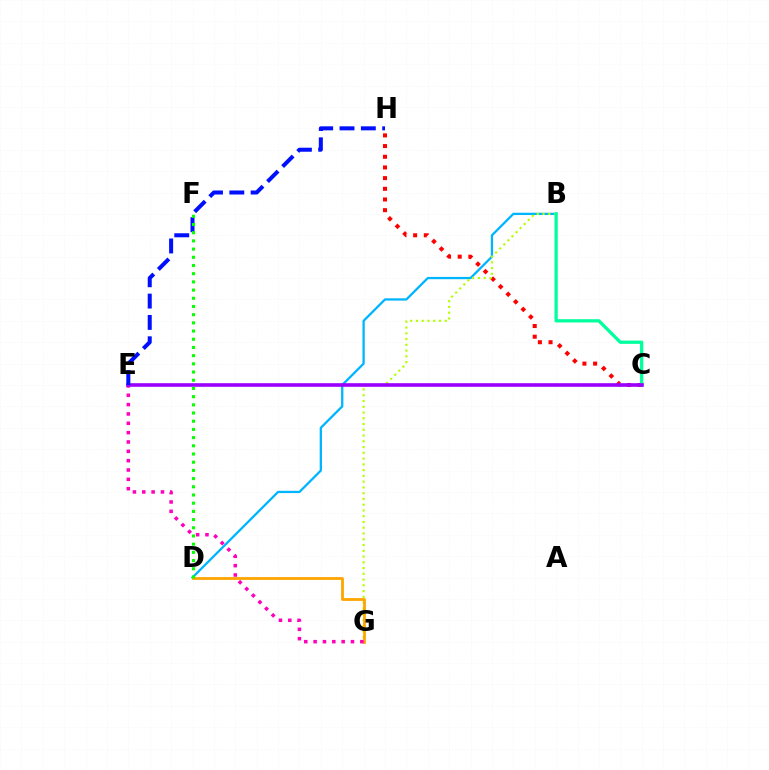{('B', 'D'): [{'color': '#00b5ff', 'line_style': 'solid', 'thickness': 1.65}], ('C', 'H'): [{'color': '#ff0000', 'line_style': 'dotted', 'thickness': 2.9}], ('B', 'G'): [{'color': '#b3ff00', 'line_style': 'dotted', 'thickness': 1.57}], ('D', 'G'): [{'color': '#ffa500', 'line_style': 'solid', 'thickness': 2.02}], ('E', 'G'): [{'color': '#ff00bd', 'line_style': 'dotted', 'thickness': 2.54}], ('B', 'C'): [{'color': '#00ff9d', 'line_style': 'solid', 'thickness': 2.36}], ('C', 'E'): [{'color': '#9b00ff', 'line_style': 'solid', 'thickness': 2.6}], ('E', 'H'): [{'color': '#0010ff', 'line_style': 'dashed', 'thickness': 2.9}], ('D', 'F'): [{'color': '#08ff00', 'line_style': 'dotted', 'thickness': 2.23}]}